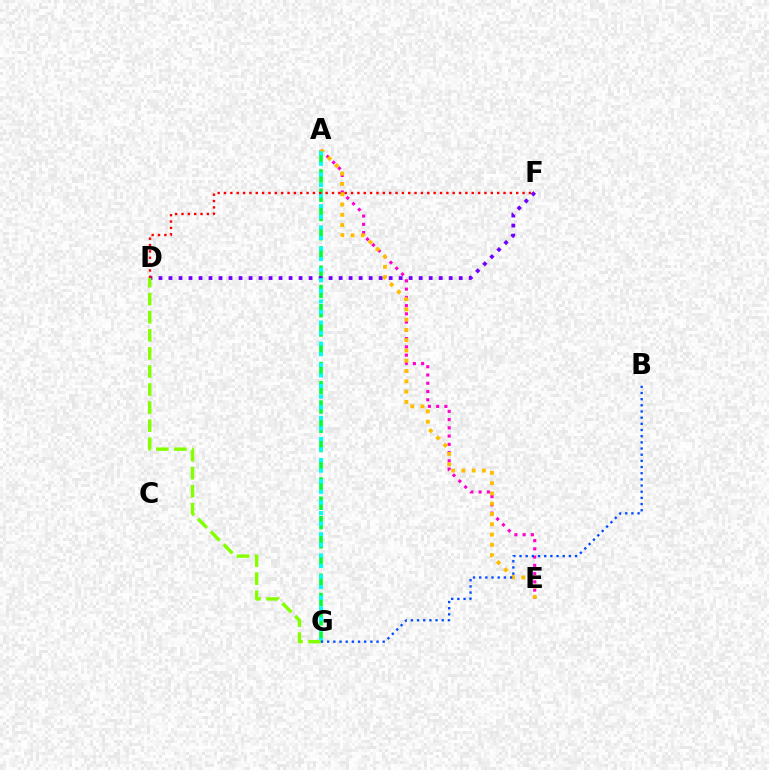{('A', 'G'): [{'color': '#00ff39', 'line_style': 'dashed', 'thickness': 2.62}, {'color': '#00fff6', 'line_style': 'dotted', 'thickness': 2.87}], ('D', 'F'): [{'color': '#7200ff', 'line_style': 'dotted', 'thickness': 2.72}, {'color': '#ff0000', 'line_style': 'dotted', 'thickness': 1.73}], ('A', 'E'): [{'color': '#ff00cf', 'line_style': 'dotted', 'thickness': 2.24}, {'color': '#ffbd00', 'line_style': 'dotted', 'thickness': 2.79}], ('D', 'G'): [{'color': '#84ff00', 'line_style': 'dashed', 'thickness': 2.45}], ('B', 'G'): [{'color': '#004bff', 'line_style': 'dotted', 'thickness': 1.68}]}